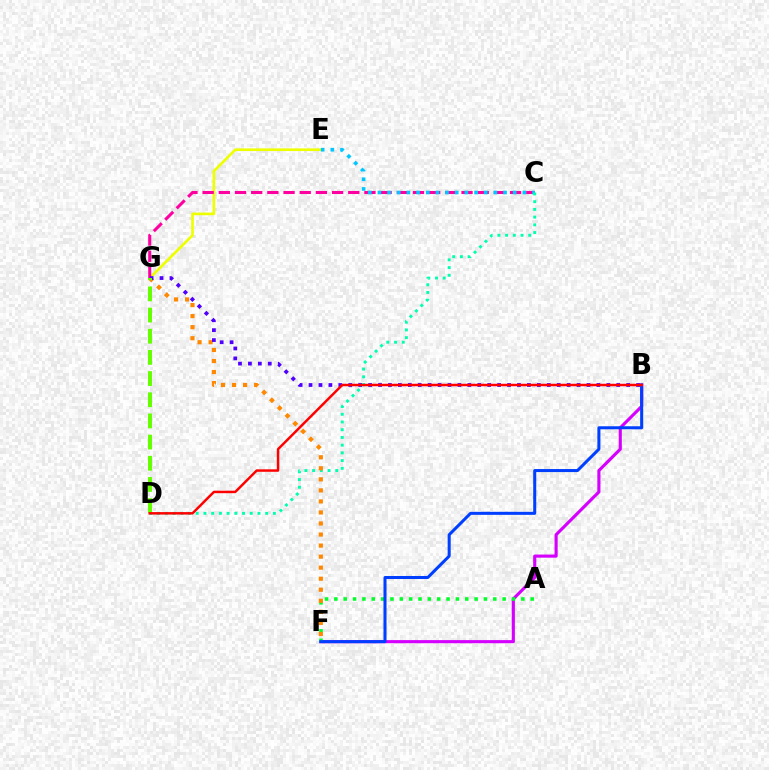{('E', 'G'): [{'color': '#eeff00', 'line_style': 'solid', 'thickness': 1.92}], ('B', 'F'): [{'color': '#d600ff', 'line_style': 'solid', 'thickness': 2.24}, {'color': '#003fff', 'line_style': 'solid', 'thickness': 2.18}], ('C', 'G'): [{'color': '#ff00a0', 'line_style': 'dashed', 'thickness': 2.2}], ('C', 'E'): [{'color': '#00c7ff', 'line_style': 'dotted', 'thickness': 2.63}], ('A', 'F'): [{'color': '#00ff27', 'line_style': 'dotted', 'thickness': 2.54}], ('C', 'D'): [{'color': '#00ffaf', 'line_style': 'dotted', 'thickness': 2.1}], ('F', 'G'): [{'color': '#ff8800', 'line_style': 'dotted', 'thickness': 3.0}], ('B', 'G'): [{'color': '#4f00ff', 'line_style': 'dotted', 'thickness': 2.7}], ('D', 'G'): [{'color': '#66ff00', 'line_style': 'dashed', 'thickness': 2.88}], ('B', 'D'): [{'color': '#ff0000', 'line_style': 'solid', 'thickness': 1.78}]}